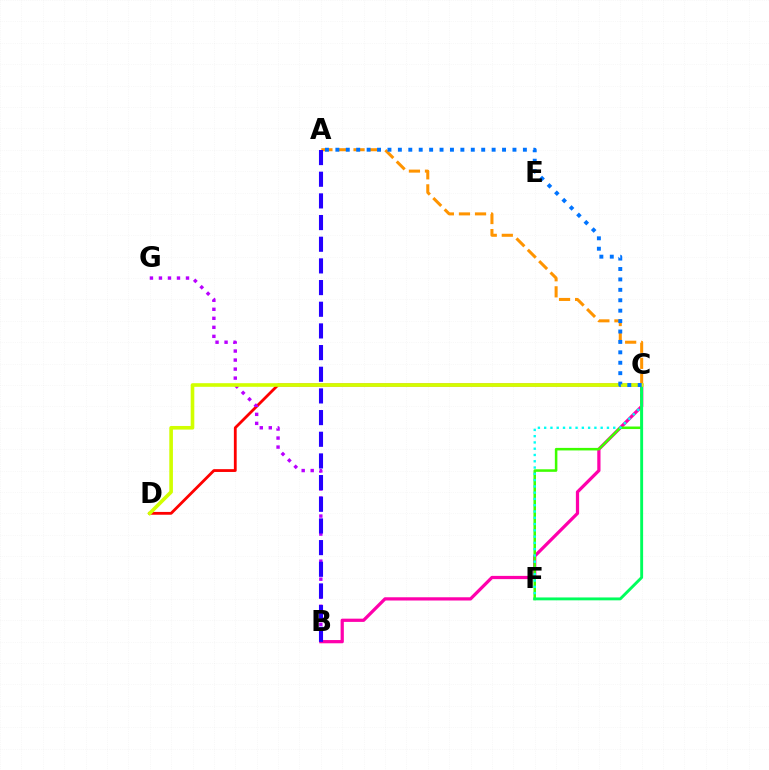{('B', 'C'): [{'color': '#ff00ac', 'line_style': 'solid', 'thickness': 2.33}], ('C', 'F'): [{'color': '#3dff00', 'line_style': 'solid', 'thickness': 1.83}, {'color': '#00fff6', 'line_style': 'dotted', 'thickness': 1.71}, {'color': '#00ff5c', 'line_style': 'solid', 'thickness': 2.08}], ('C', 'D'): [{'color': '#ff0000', 'line_style': 'solid', 'thickness': 2.02}, {'color': '#d1ff00', 'line_style': 'solid', 'thickness': 2.61}], ('A', 'C'): [{'color': '#ff9400', 'line_style': 'dashed', 'thickness': 2.18}, {'color': '#0074ff', 'line_style': 'dotted', 'thickness': 2.83}], ('B', 'G'): [{'color': '#b900ff', 'line_style': 'dotted', 'thickness': 2.45}], ('A', 'B'): [{'color': '#2500ff', 'line_style': 'dashed', 'thickness': 2.94}]}